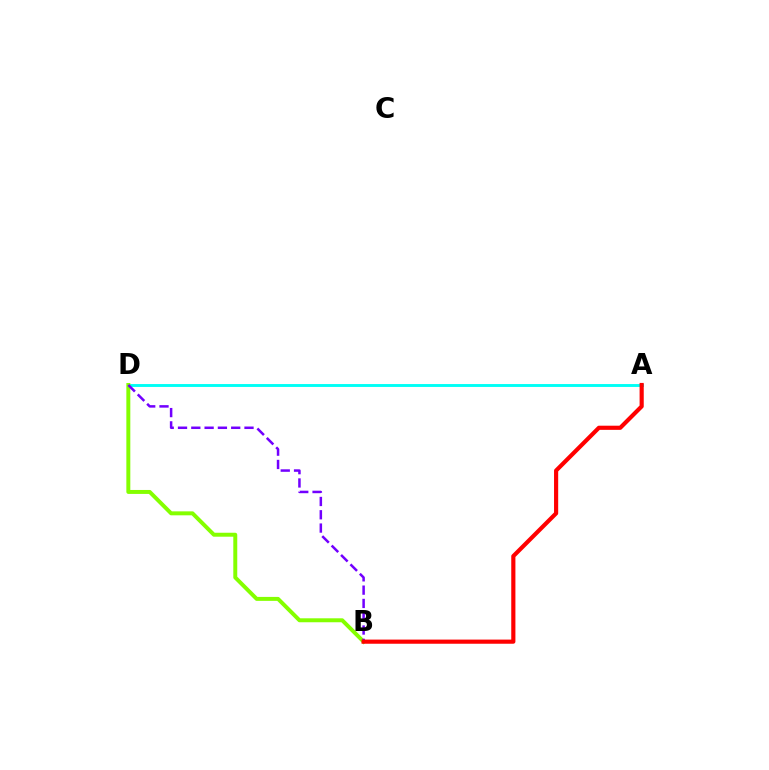{('A', 'D'): [{'color': '#00fff6', 'line_style': 'solid', 'thickness': 2.09}], ('B', 'D'): [{'color': '#84ff00', 'line_style': 'solid', 'thickness': 2.85}, {'color': '#7200ff', 'line_style': 'dashed', 'thickness': 1.81}], ('A', 'B'): [{'color': '#ff0000', 'line_style': 'solid', 'thickness': 2.99}]}